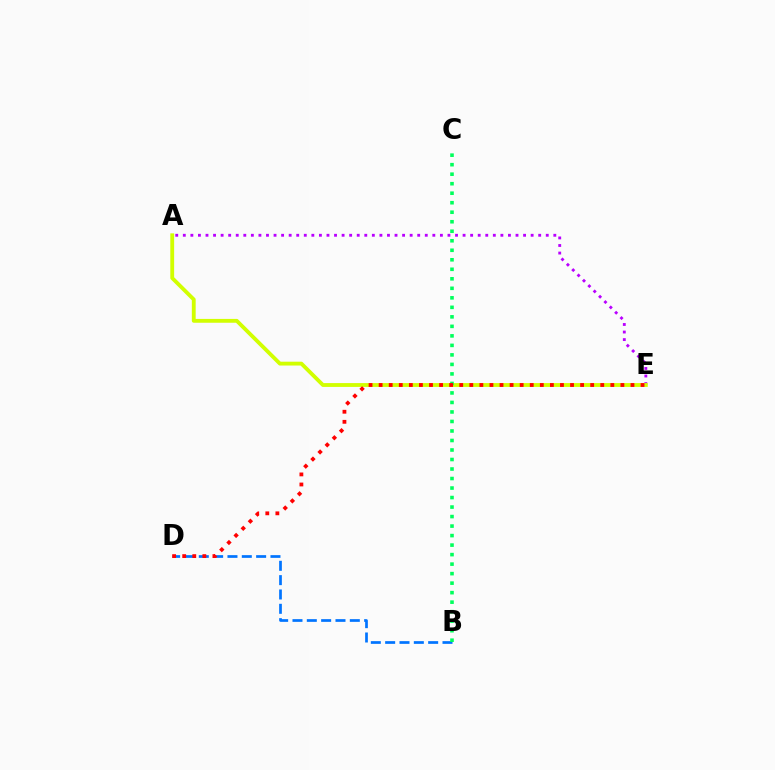{('A', 'E'): [{'color': '#b900ff', 'line_style': 'dotted', 'thickness': 2.05}, {'color': '#d1ff00', 'line_style': 'solid', 'thickness': 2.76}], ('B', 'D'): [{'color': '#0074ff', 'line_style': 'dashed', 'thickness': 1.95}], ('B', 'C'): [{'color': '#00ff5c', 'line_style': 'dotted', 'thickness': 2.58}], ('D', 'E'): [{'color': '#ff0000', 'line_style': 'dotted', 'thickness': 2.74}]}